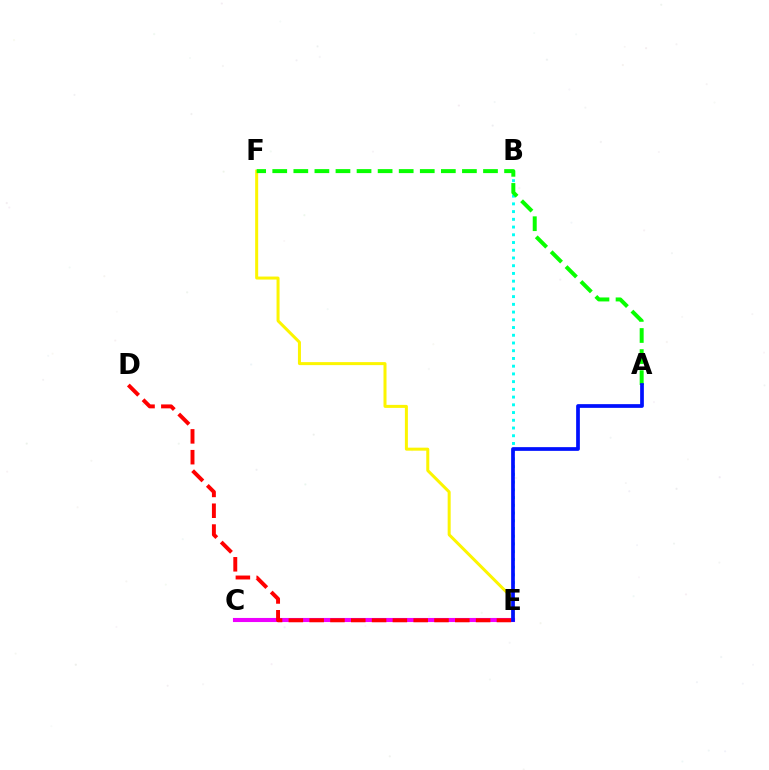{('B', 'E'): [{'color': '#00fff6', 'line_style': 'dotted', 'thickness': 2.1}], ('E', 'F'): [{'color': '#fcf500', 'line_style': 'solid', 'thickness': 2.16}], ('C', 'E'): [{'color': '#ee00ff', 'line_style': 'solid', 'thickness': 2.95}], ('D', 'E'): [{'color': '#ff0000', 'line_style': 'dashed', 'thickness': 2.83}], ('A', 'F'): [{'color': '#08ff00', 'line_style': 'dashed', 'thickness': 2.86}], ('A', 'E'): [{'color': '#0010ff', 'line_style': 'solid', 'thickness': 2.68}]}